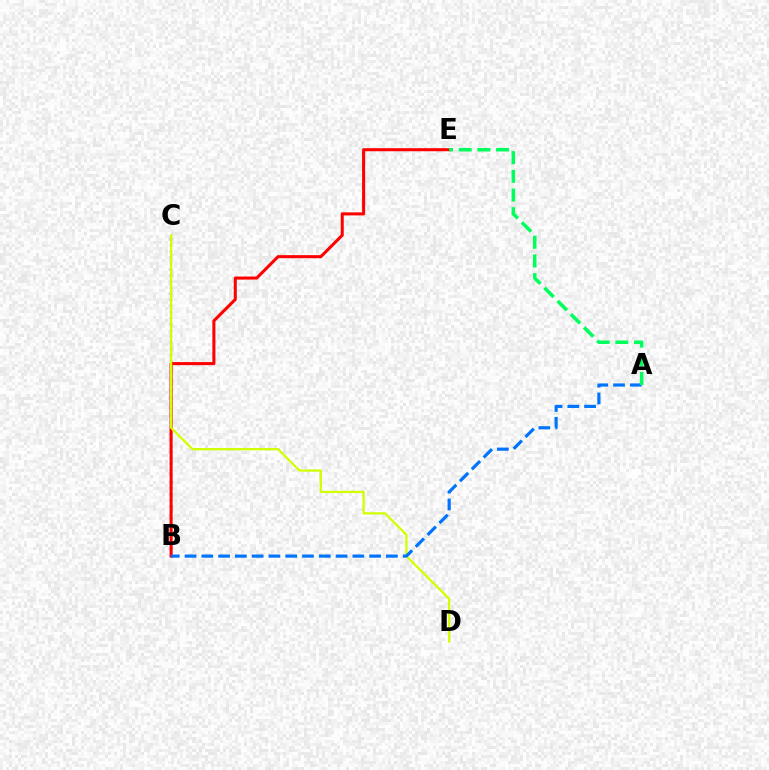{('B', 'C'): [{'color': '#b900ff', 'line_style': 'dotted', 'thickness': 1.65}], ('B', 'E'): [{'color': '#ff0000', 'line_style': 'solid', 'thickness': 2.2}], ('C', 'D'): [{'color': '#d1ff00', 'line_style': 'solid', 'thickness': 1.61}], ('A', 'B'): [{'color': '#0074ff', 'line_style': 'dashed', 'thickness': 2.28}], ('A', 'E'): [{'color': '#00ff5c', 'line_style': 'dashed', 'thickness': 2.54}]}